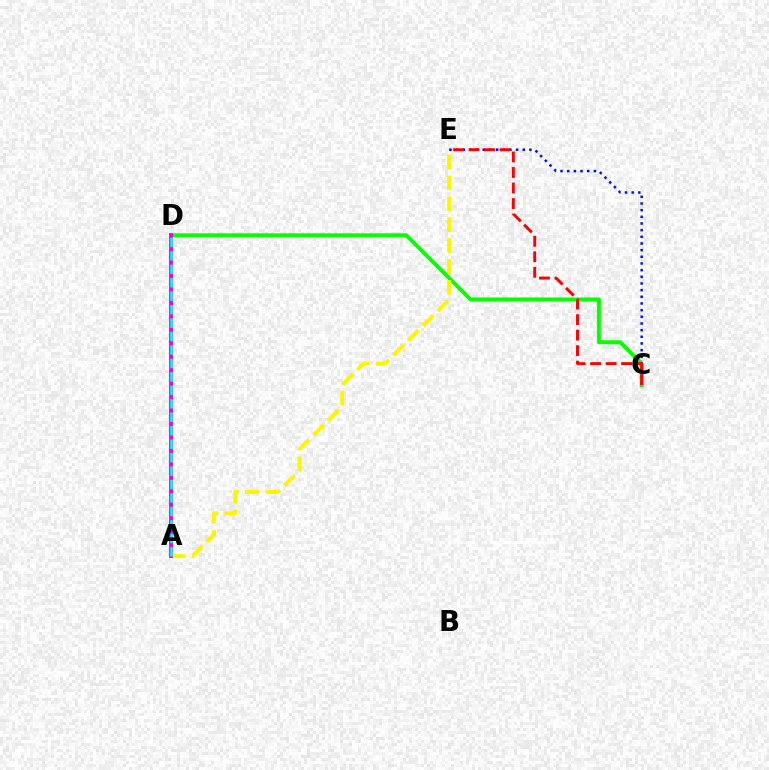{('C', 'D'): [{'color': '#08ff00', 'line_style': 'solid', 'thickness': 2.84}], ('C', 'E'): [{'color': '#0010ff', 'line_style': 'dotted', 'thickness': 1.81}, {'color': '#ff0000', 'line_style': 'dashed', 'thickness': 2.11}], ('A', 'E'): [{'color': '#fcf500', 'line_style': 'dashed', 'thickness': 2.84}], ('A', 'D'): [{'color': '#ee00ff', 'line_style': 'solid', 'thickness': 2.77}, {'color': '#00fff6', 'line_style': 'dashed', 'thickness': 1.83}]}